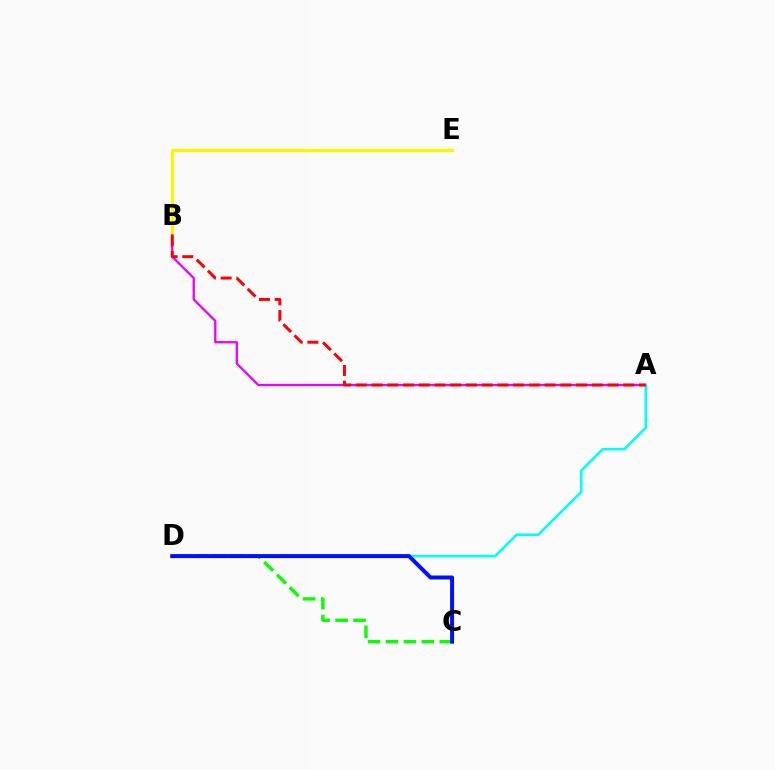{('B', 'E'): [{'color': '#fcf500', 'line_style': 'solid', 'thickness': 2.33}], ('A', 'B'): [{'color': '#ee00ff', 'line_style': 'solid', 'thickness': 1.65}, {'color': '#ff0000', 'line_style': 'dashed', 'thickness': 2.14}], ('A', 'D'): [{'color': '#00fff6', 'line_style': 'solid', 'thickness': 1.85}], ('C', 'D'): [{'color': '#08ff00', 'line_style': 'dashed', 'thickness': 2.44}, {'color': '#0010ff', 'line_style': 'solid', 'thickness': 2.87}]}